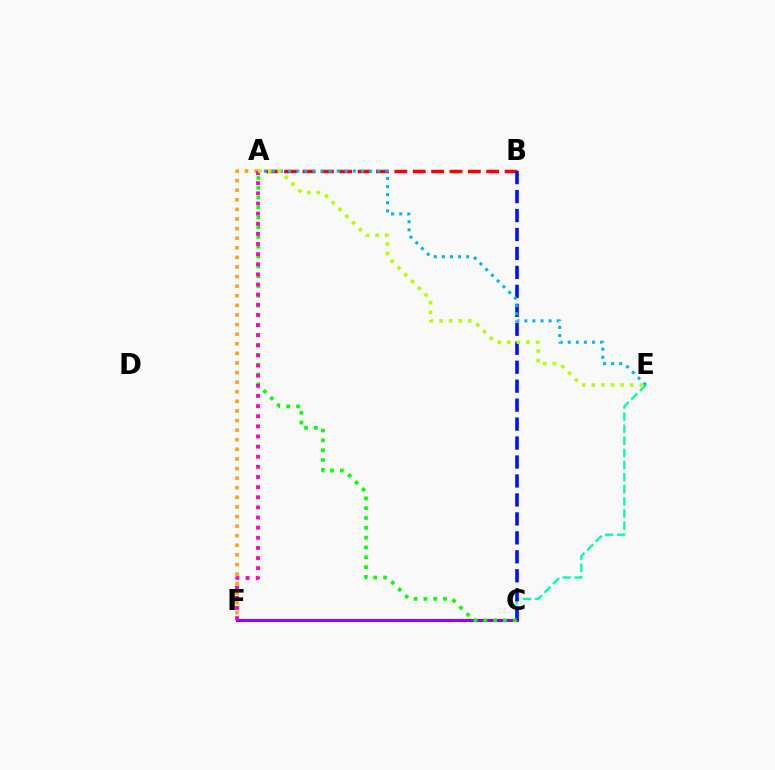{('A', 'B'): [{'color': '#ff0000', 'line_style': 'dashed', 'thickness': 2.5}], ('C', 'F'): [{'color': '#9b00ff', 'line_style': 'solid', 'thickness': 2.22}], ('A', 'F'): [{'color': '#ffa500', 'line_style': 'dotted', 'thickness': 2.61}, {'color': '#ff00bd', 'line_style': 'dotted', 'thickness': 2.75}], ('C', 'E'): [{'color': '#00ff9d', 'line_style': 'dashed', 'thickness': 1.65}], ('B', 'C'): [{'color': '#0010ff', 'line_style': 'dashed', 'thickness': 2.58}], ('A', 'C'): [{'color': '#08ff00', 'line_style': 'dotted', 'thickness': 2.67}], ('A', 'E'): [{'color': '#00b5ff', 'line_style': 'dotted', 'thickness': 2.2}, {'color': '#b3ff00', 'line_style': 'dotted', 'thickness': 2.6}]}